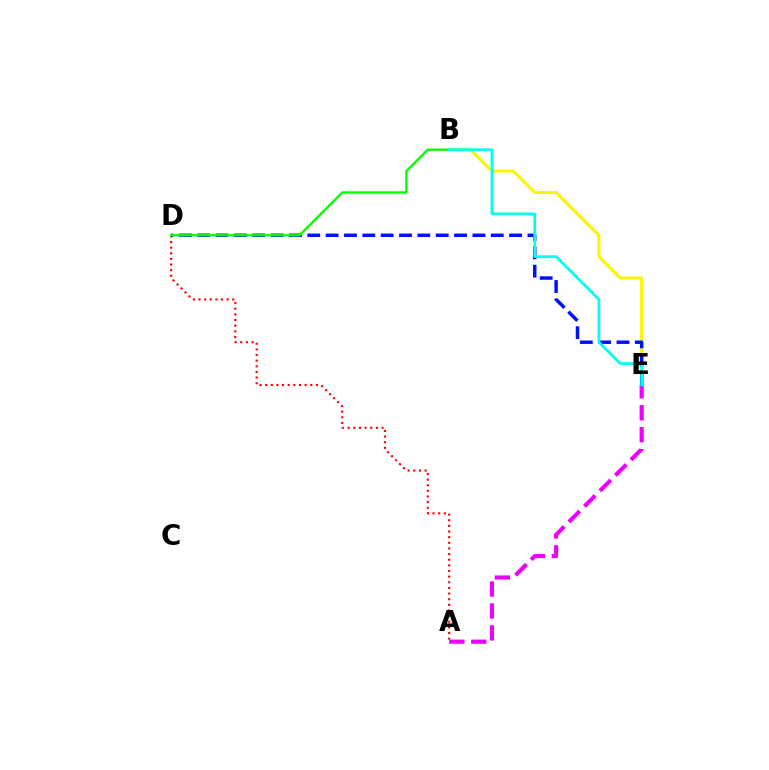{('B', 'E'): [{'color': '#fcf500', 'line_style': 'solid', 'thickness': 2.21}, {'color': '#00fff6', 'line_style': 'solid', 'thickness': 1.97}], ('A', 'D'): [{'color': '#ff0000', 'line_style': 'dotted', 'thickness': 1.53}], ('D', 'E'): [{'color': '#0010ff', 'line_style': 'dashed', 'thickness': 2.49}], ('A', 'E'): [{'color': '#ee00ff', 'line_style': 'dashed', 'thickness': 2.98}], ('B', 'D'): [{'color': '#08ff00', 'line_style': 'solid', 'thickness': 1.71}]}